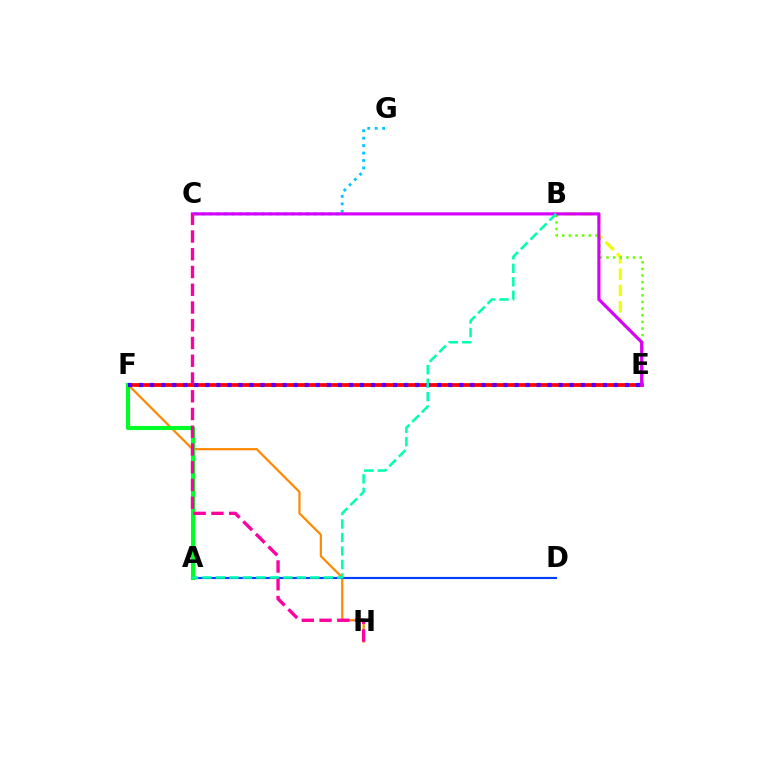{('F', 'H'): [{'color': '#ff8800', 'line_style': 'solid', 'thickness': 1.58}], ('B', 'E'): [{'color': '#eeff00', 'line_style': 'dashed', 'thickness': 2.21}, {'color': '#66ff00', 'line_style': 'dotted', 'thickness': 1.8}], ('A', 'D'): [{'color': '#003fff', 'line_style': 'solid', 'thickness': 1.56}], ('E', 'F'): [{'color': '#ff0000', 'line_style': 'solid', 'thickness': 2.69}, {'color': '#4f00ff', 'line_style': 'dotted', 'thickness': 3.0}], ('C', 'G'): [{'color': '#00c7ff', 'line_style': 'dotted', 'thickness': 2.02}], ('C', 'E'): [{'color': '#d600ff', 'line_style': 'solid', 'thickness': 2.26}], ('A', 'F'): [{'color': '#00ff27', 'line_style': 'solid', 'thickness': 2.97}], ('C', 'H'): [{'color': '#ff00a0', 'line_style': 'dashed', 'thickness': 2.41}], ('A', 'B'): [{'color': '#00ffaf', 'line_style': 'dashed', 'thickness': 1.83}]}